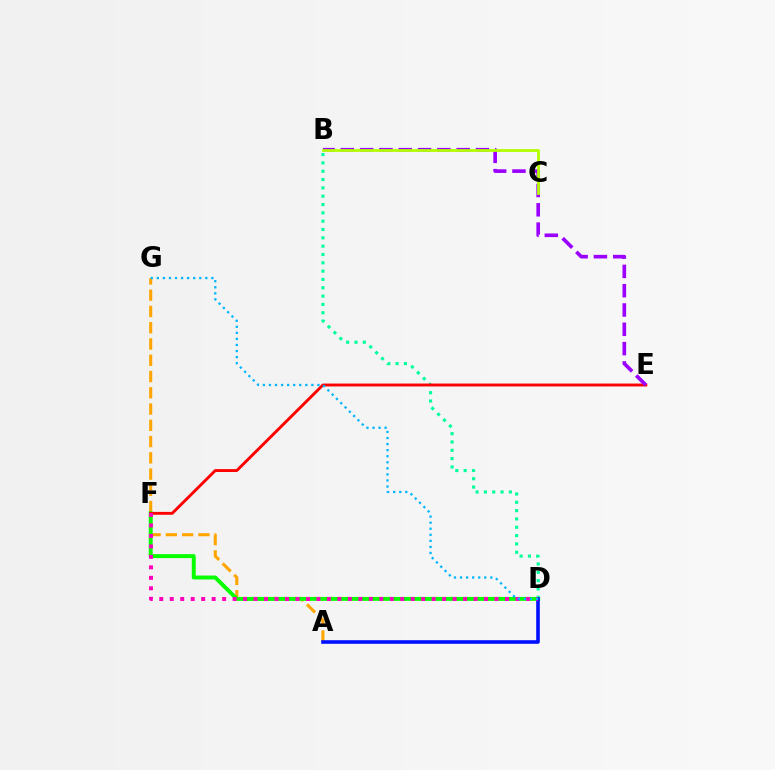{('A', 'G'): [{'color': '#ffa500', 'line_style': 'dashed', 'thickness': 2.21}], ('D', 'F'): [{'color': '#08ff00', 'line_style': 'solid', 'thickness': 2.84}, {'color': '#ff00bd', 'line_style': 'dotted', 'thickness': 2.85}], ('B', 'D'): [{'color': '#00ff9d', 'line_style': 'dotted', 'thickness': 2.26}], ('E', 'F'): [{'color': '#ff0000', 'line_style': 'solid', 'thickness': 2.08}], ('A', 'D'): [{'color': '#0010ff', 'line_style': 'solid', 'thickness': 2.59}], ('B', 'E'): [{'color': '#9b00ff', 'line_style': 'dashed', 'thickness': 2.62}], ('D', 'G'): [{'color': '#00b5ff', 'line_style': 'dotted', 'thickness': 1.65}], ('B', 'C'): [{'color': '#b3ff00', 'line_style': 'solid', 'thickness': 2.0}]}